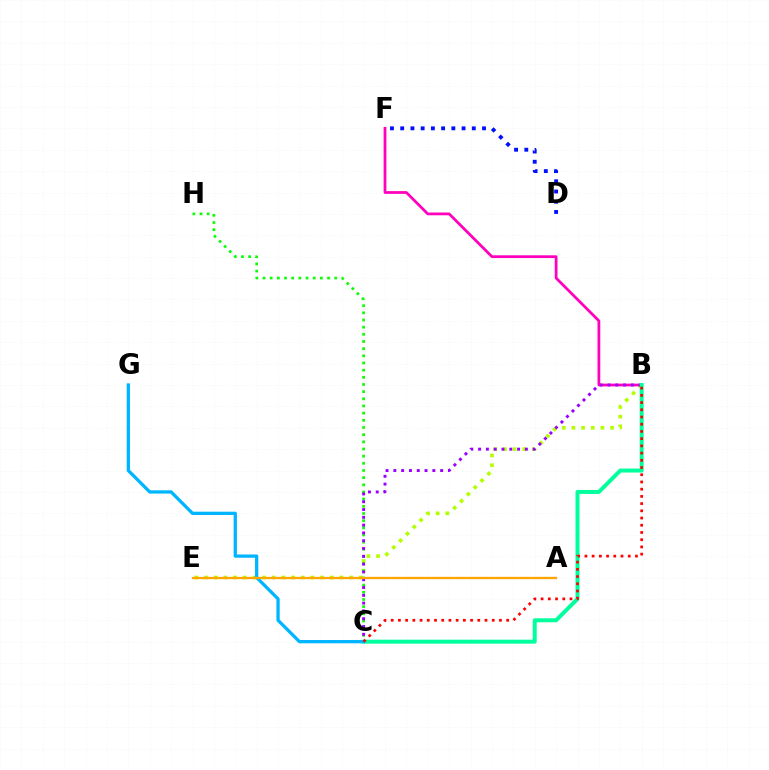{('B', 'E'): [{'color': '#b3ff00', 'line_style': 'dotted', 'thickness': 2.63}], ('B', 'F'): [{'color': '#ff00bd', 'line_style': 'solid', 'thickness': 1.99}], ('C', 'H'): [{'color': '#08ff00', 'line_style': 'dotted', 'thickness': 1.95}], ('B', 'C'): [{'color': '#9b00ff', 'line_style': 'dotted', 'thickness': 2.12}, {'color': '#00ff9d', 'line_style': 'solid', 'thickness': 2.86}, {'color': '#ff0000', 'line_style': 'dotted', 'thickness': 1.96}], ('C', 'G'): [{'color': '#00b5ff', 'line_style': 'solid', 'thickness': 2.36}], ('A', 'E'): [{'color': '#ffa500', 'line_style': 'solid', 'thickness': 1.65}], ('D', 'F'): [{'color': '#0010ff', 'line_style': 'dotted', 'thickness': 2.78}]}